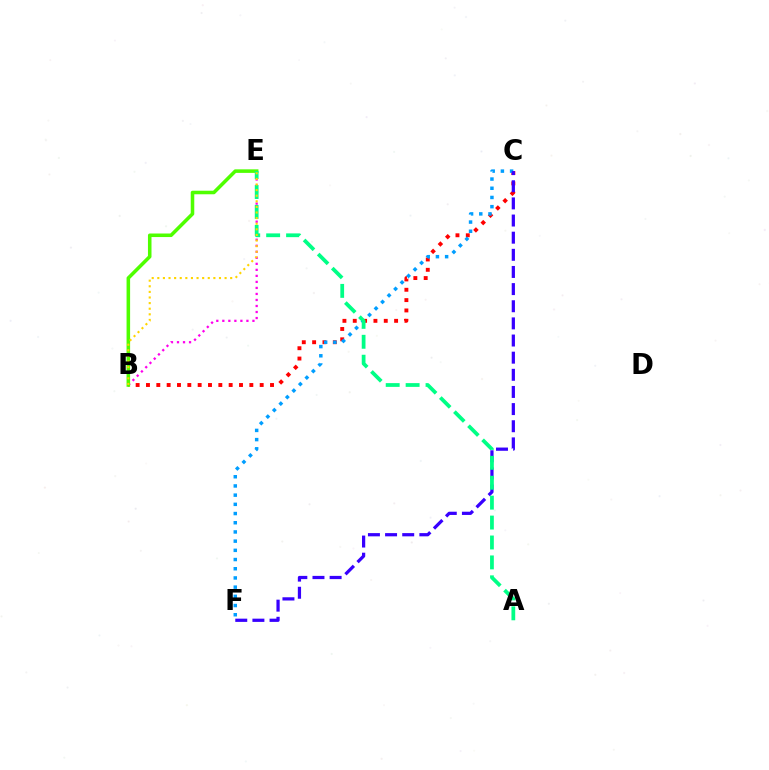{('B', 'C'): [{'color': '#ff0000', 'line_style': 'dotted', 'thickness': 2.81}], ('C', 'F'): [{'color': '#009eff', 'line_style': 'dotted', 'thickness': 2.5}, {'color': '#3700ff', 'line_style': 'dashed', 'thickness': 2.33}], ('B', 'E'): [{'color': '#ff00ed', 'line_style': 'dotted', 'thickness': 1.64}, {'color': '#4fff00', 'line_style': 'solid', 'thickness': 2.55}, {'color': '#ffd500', 'line_style': 'dotted', 'thickness': 1.52}], ('A', 'E'): [{'color': '#00ff86', 'line_style': 'dashed', 'thickness': 2.71}]}